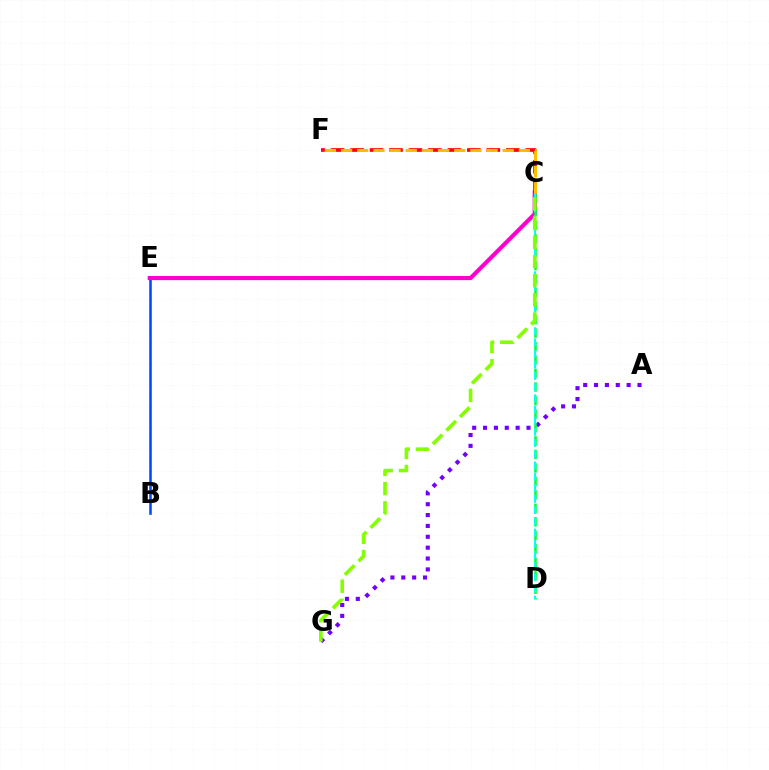{('A', 'G'): [{'color': '#7200ff', 'line_style': 'dotted', 'thickness': 2.95}], ('B', 'E'): [{'color': '#004bff', 'line_style': 'solid', 'thickness': 1.85}], ('C', 'E'): [{'color': '#ff00cf', 'line_style': 'solid', 'thickness': 2.96}], ('C', 'D'): [{'color': '#00ff39', 'line_style': 'dashed', 'thickness': 1.83}, {'color': '#00fff6', 'line_style': 'dashed', 'thickness': 1.52}], ('C', 'F'): [{'color': '#ff0000', 'line_style': 'dashed', 'thickness': 2.64}, {'color': '#ffbd00', 'line_style': 'dashed', 'thickness': 2.2}], ('C', 'G'): [{'color': '#84ff00', 'line_style': 'dashed', 'thickness': 2.61}]}